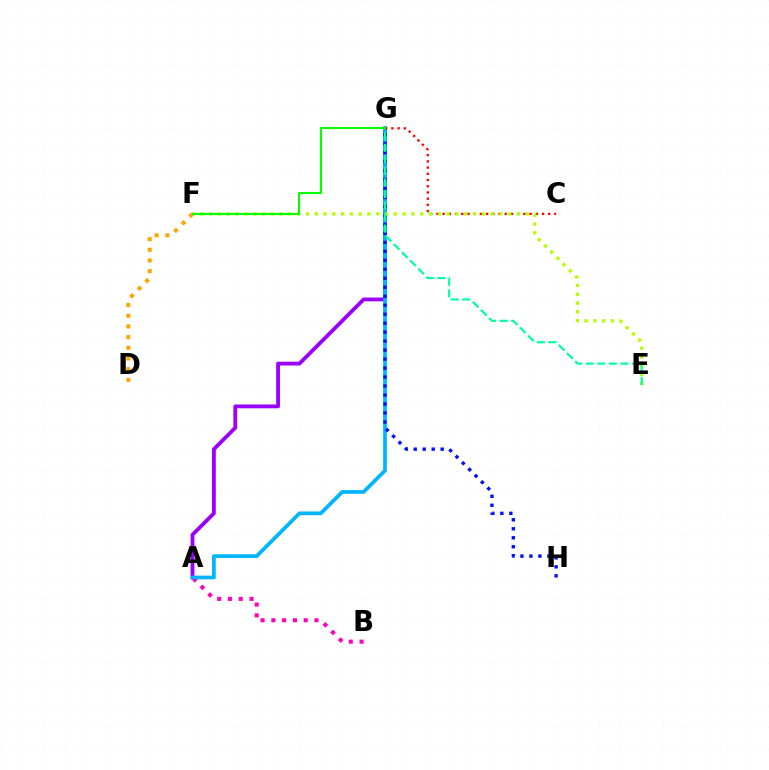{('A', 'G'): [{'color': '#9b00ff', 'line_style': 'solid', 'thickness': 2.75}, {'color': '#00b5ff', 'line_style': 'solid', 'thickness': 2.68}], ('A', 'B'): [{'color': '#ff00bd', 'line_style': 'dotted', 'thickness': 2.93}], ('G', 'H'): [{'color': '#0010ff', 'line_style': 'dotted', 'thickness': 2.44}], ('C', 'G'): [{'color': '#ff0000', 'line_style': 'dotted', 'thickness': 1.69}], ('E', 'F'): [{'color': '#b3ff00', 'line_style': 'dotted', 'thickness': 2.39}], ('E', 'G'): [{'color': '#00ff9d', 'line_style': 'dashed', 'thickness': 1.57}], ('D', 'F'): [{'color': '#ffa500', 'line_style': 'dotted', 'thickness': 2.9}], ('F', 'G'): [{'color': '#08ff00', 'line_style': 'solid', 'thickness': 1.53}]}